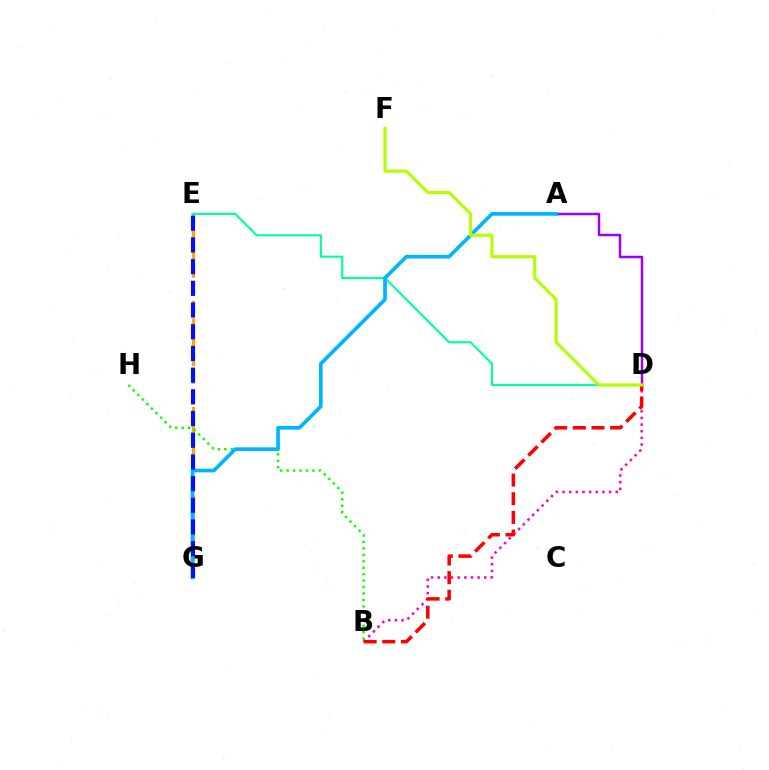{('A', 'D'): [{'color': '#9b00ff', 'line_style': 'solid', 'thickness': 1.78}], ('E', 'G'): [{'color': '#ffa500', 'line_style': 'dashed', 'thickness': 2.4}, {'color': '#0010ff', 'line_style': 'dashed', 'thickness': 2.95}], ('D', 'E'): [{'color': '#00ff9d', 'line_style': 'solid', 'thickness': 1.53}], ('B', 'D'): [{'color': '#ff00bd', 'line_style': 'dotted', 'thickness': 1.81}, {'color': '#ff0000', 'line_style': 'dashed', 'thickness': 2.53}], ('B', 'H'): [{'color': '#08ff00', 'line_style': 'dotted', 'thickness': 1.75}], ('A', 'G'): [{'color': '#00b5ff', 'line_style': 'solid', 'thickness': 2.64}], ('D', 'F'): [{'color': '#b3ff00', 'line_style': 'solid', 'thickness': 2.25}]}